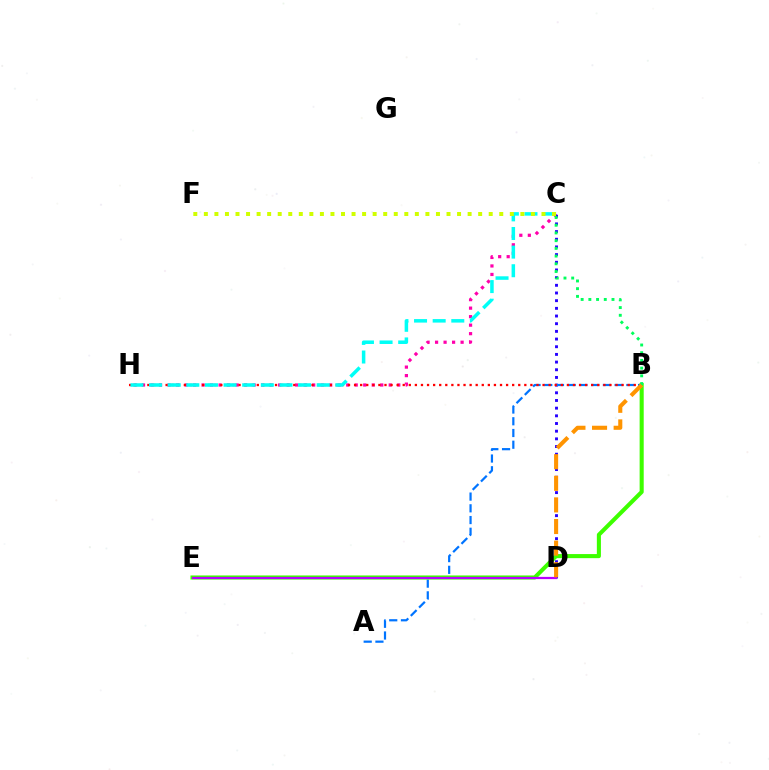{('C', 'H'): [{'color': '#ff00ac', 'line_style': 'dotted', 'thickness': 2.31}, {'color': '#00fff6', 'line_style': 'dashed', 'thickness': 2.53}], ('C', 'D'): [{'color': '#2500ff', 'line_style': 'dotted', 'thickness': 2.09}], ('A', 'B'): [{'color': '#0074ff', 'line_style': 'dashed', 'thickness': 1.59}], ('B', 'H'): [{'color': '#ff0000', 'line_style': 'dotted', 'thickness': 1.65}], ('B', 'E'): [{'color': '#3dff00', 'line_style': 'solid', 'thickness': 2.94}], ('C', 'F'): [{'color': '#d1ff00', 'line_style': 'dotted', 'thickness': 2.87}], ('D', 'E'): [{'color': '#b900ff', 'line_style': 'solid', 'thickness': 1.6}], ('B', 'C'): [{'color': '#00ff5c', 'line_style': 'dotted', 'thickness': 2.1}], ('B', 'D'): [{'color': '#ff9400', 'line_style': 'dashed', 'thickness': 2.94}]}